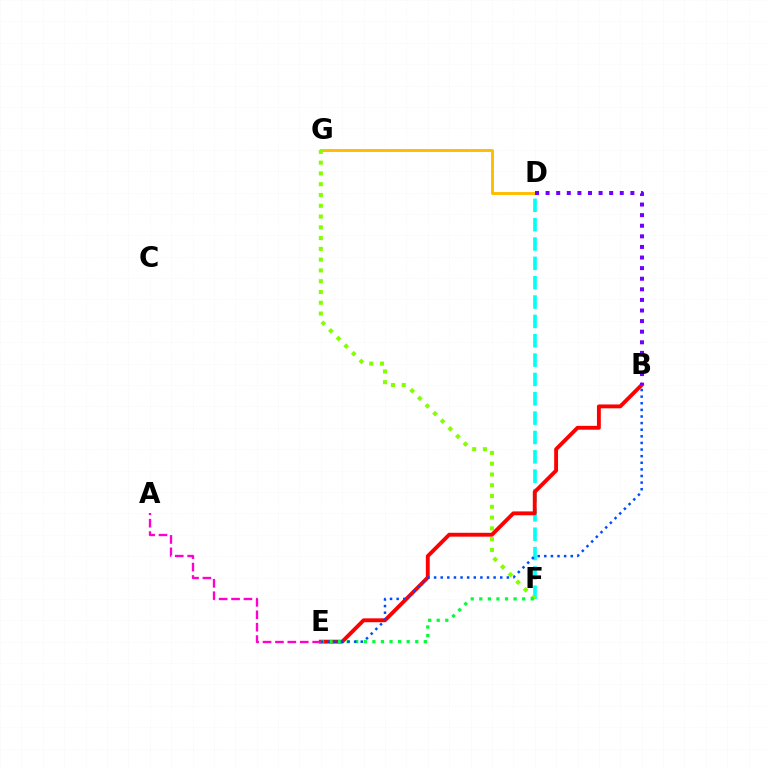{('D', 'F'): [{'color': '#00fff6', 'line_style': 'dashed', 'thickness': 2.63}], ('D', 'G'): [{'color': '#ffbd00', 'line_style': 'solid', 'thickness': 2.11}], ('B', 'E'): [{'color': '#ff0000', 'line_style': 'solid', 'thickness': 2.79}, {'color': '#004bff', 'line_style': 'dotted', 'thickness': 1.8}], ('B', 'D'): [{'color': '#7200ff', 'line_style': 'dotted', 'thickness': 2.88}], ('F', 'G'): [{'color': '#84ff00', 'line_style': 'dotted', 'thickness': 2.93}], ('A', 'E'): [{'color': '#ff00cf', 'line_style': 'dashed', 'thickness': 1.69}], ('E', 'F'): [{'color': '#00ff39', 'line_style': 'dotted', 'thickness': 2.33}]}